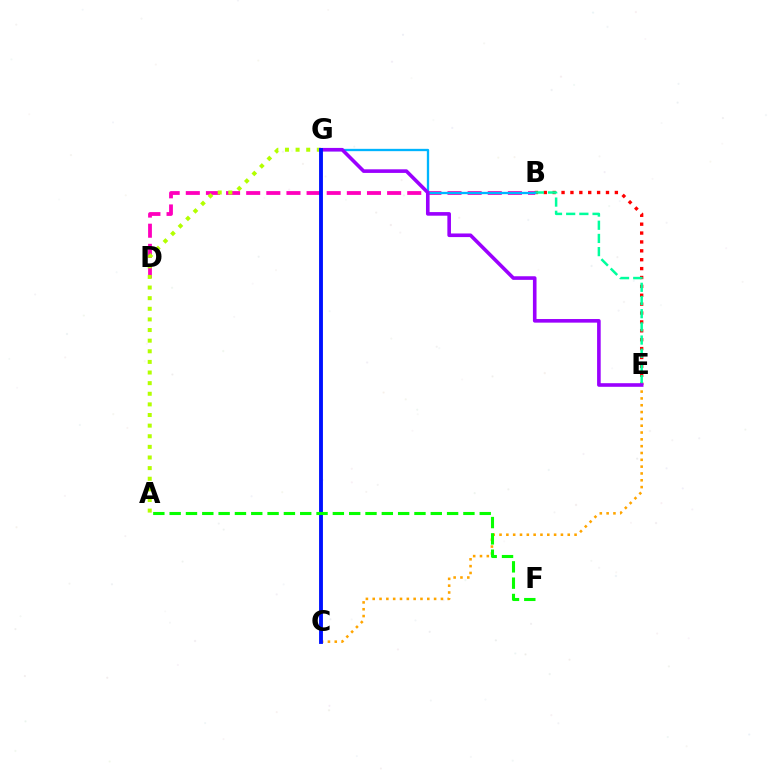{('B', 'D'): [{'color': '#ff00bd', 'line_style': 'dashed', 'thickness': 2.73}], ('A', 'G'): [{'color': '#b3ff00', 'line_style': 'dotted', 'thickness': 2.89}], ('B', 'E'): [{'color': '#ff0000', 'line_style': 'dotted', 'thickness': 2.41}, {'color': '#00ff9d', 'line_style': 'dashed', 'thickness': 1.79}], ('C', 'E'): [{'color': '#ffa500', 'line_style': 'dotted', 'thickness': 1.85}], ('B', 'G'): [{'color': '#00b5ff', 'line_style': 'solid', 'thickness': 1.67}], ('E', 'G'): [{'color': '#9b00ff', 'line_style': 'solid', 'thickness': 2.6}], ('C', 'G'): [{'color': '#0010ff', 'line_style': 'solid', 'thickness': 2.78}], ('A', 'F'): [{'color': '#08ff00', 'line_style': 'dashed', 'thickness': 2.22}]}